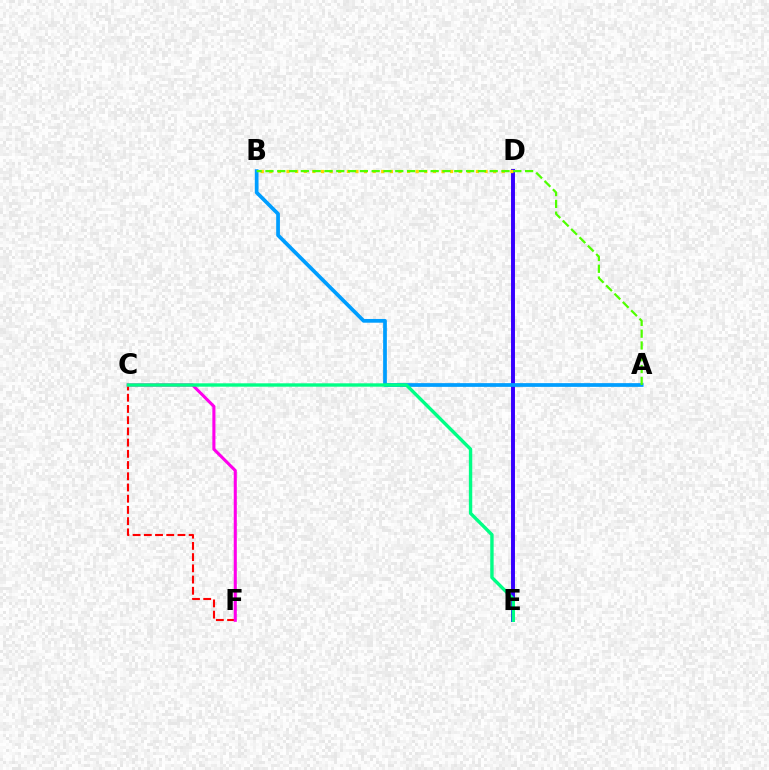{('C', 'F'): [{'color': '#ff0000', 'line_style': 'dashed', 'thickness': 1.52}, {'color': '#ff00ed', 'line_style': 'solid', 'thickness': 2.22}], ('D', 'E'): [{'color': '#3700ff', 'line_style': 'solid', 'thickness': 2.83}], ('A', 'B'): [{'color': '#009eff', 'line_style': 'solid', 'thickness': 2.69}, {'color': '#4fff00', 'line_style': 'dashed', 'thickness': 1.6}], ('B', 'D'): [{'color': '#ffd500', 'line_style': 'dotted', 'thickness': 2.34}], ('C', 'E'): [{'color': '#00ff86', 'line_style': 'solid', 'thickness': 2.44}]}